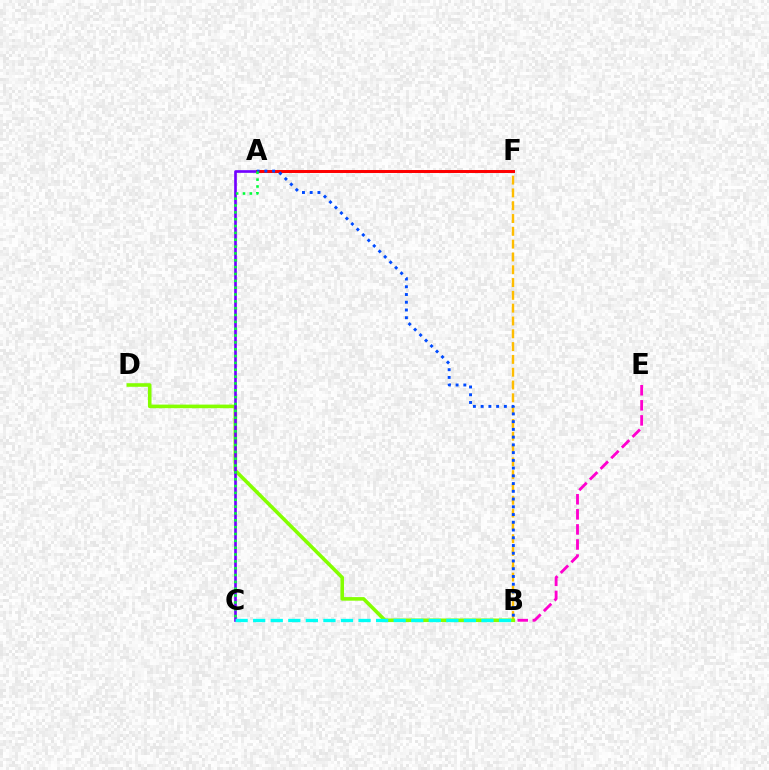{('B', 'F'): [{'color': '#ffbd00', 'line_style': 'dashed', 'thickness': 1.74}], ('B', 'D'): [{'color': '#84ff00', 'line_style': 'solid', 'thickness': 2.58}], ('A', 'C'): [{'color': '#7200ff', 'line_style': 'solid', 'thickness': 1.92}, {'color': '#00ff39', 'line_style': 'dotted', 'thickness': 1.86}], ('B', 'C'): [{'color': '#00fff6', 'line_style': 'dashed', 'thickness': 2.39}], ('A', 'F'): [{'color': '#ff0000', 'line_style': 'solid', 'thickness': 2.14}], ('A', 'B'): [{'color': '#004bff', 'line_style': 'dotted', 'thickness': 2.1}], ('B', 'E'): [{'color': '#ff00cf', 'line_style': 'dashed', 'thickness': 2.05}]}